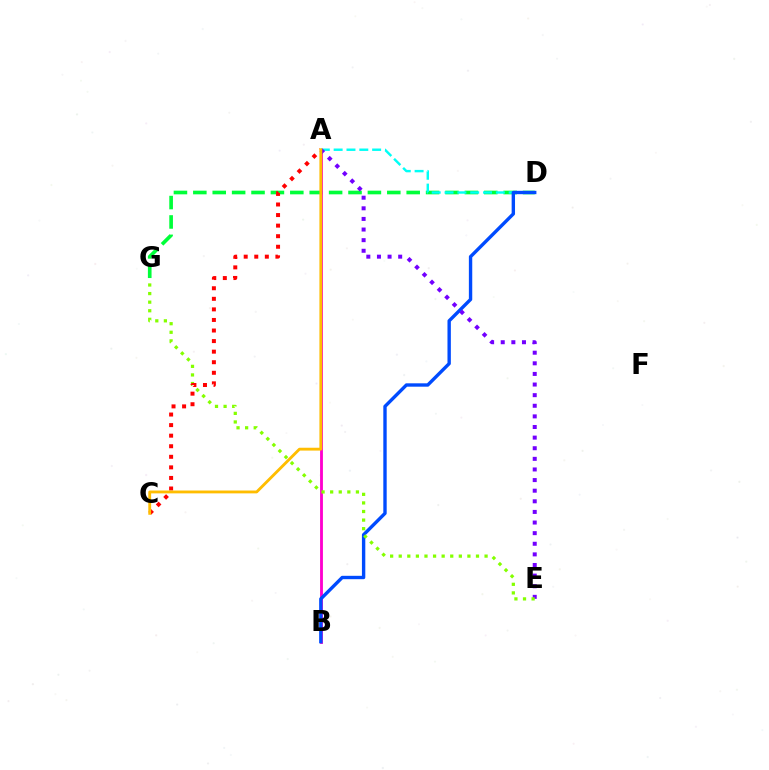{('D', 'G'): [{'color': '#00ff39', 'line_style': 'dashed', 'thickness': 2.63}], ('A', 'D'): [{'color': '#00fff6', 'line_style': 'dashed', 'thickness': 1.74}], ('A', 'B'): [{'color': '#ff00cf', 'line_style': 'solid', 'thickness': 2.05}], ('B', 'D'): [{'color': '#004bff', 'line_style': 'solid', 'thickness': 2.43}], ('A', 'E'): [{'color': '#7200ff', 'line_style': 'dotted', 'thickness': 2.88}], ('E', 'G'): [{'color': '#84ff00', 'line_style': 'dotted', 'thickness': 2.33}], ('A', 'C'): [{'color': '#ff0000', 'line_style': 'dotted', 'thickness': 2.87}, {'color': '#ffbd00', 'line_style': 'solid', 'thickness': 2.05}]}